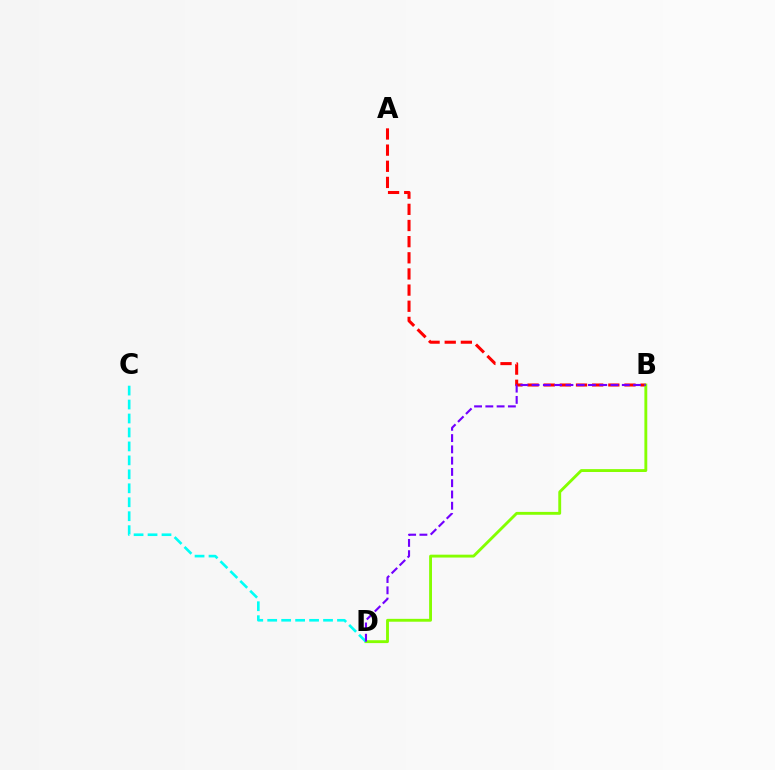{('A', 'B'): [{'color': '#ff0000', 'line_style': 'dashed', 'thickness': 2.19}], ('B', 'D'): [{'color': '#84ff00', 'line_style': 'solid', 'thickness': 2.07}, {'color': '#7200ff', 'line_style': 'dashed', 'thickness': 1.53}], ('C', 'D'): [{'color': '#00fff6', 'line_style': 'dashed', 'thickness': 1.9}]}